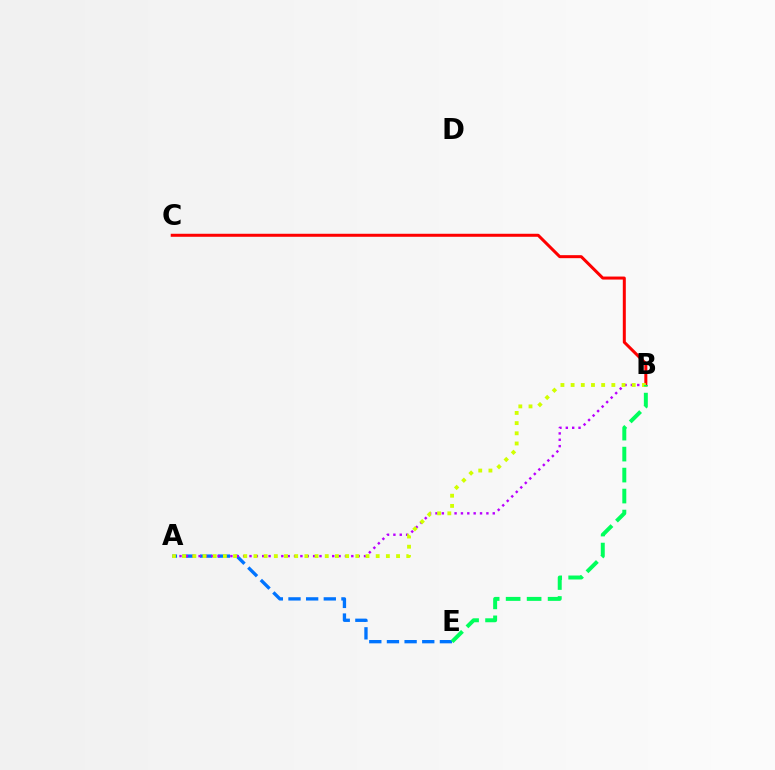{('A', 'E'): [{'color': '#0074ff', 'line_style': 'dashed', 'thickness': 2.4}], ('B', 'C'): [{'color': '#ff0000', 'line_style': 'solid', 'thickness': 2.17}], ('A', 'B'): [{'color': '#b900ff', 'line_style': 'dotted', 'thickness': 1.73}, {'color': '#d1ff00', 'line_style': 'dotted', 'thickness': 2.77}], ('B', 'E'): [{'color': '#00ff5c', 'line_style': 'dashed', 'thickness': 2.85}]}